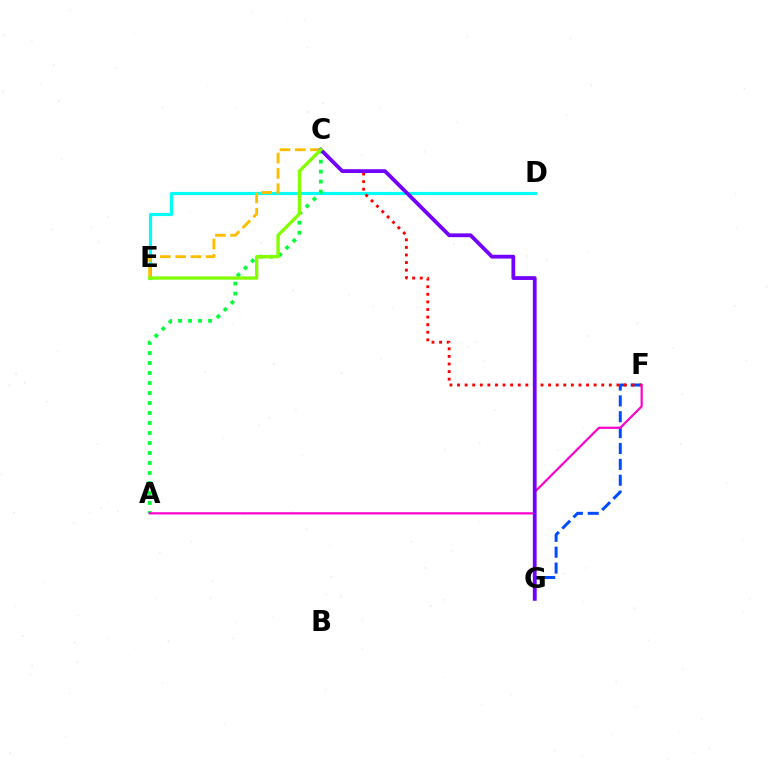{('D', 'E'): [{'color': '#00fff6', 'line_style': 'solid', 'thickness': 2.27}], ('F', 'G'): [{'color': '#004bff', 'line_style': 'dashed', 'thickness': 2.16}], ('C', 'F'): [{'color': '#ff0000', 'line_style': 'dotted', 'thickness': 2.06}], ('A', 'C'): [{'color': '#00ff39', 'line_style': 'dotted', 'thickness': 2.72}], ('C', 'E'): [{'color': '#ffbd00', 'line_style': 'dashed', 'thickness': 2.08}, {'color': '#84ff00', 'line_style': 'solid', 'thickness': 2.4}], ('A', 'F'): [{'color': '#ff00cf', 'line_style': 'solid', 'thickness': 1.58}], ('C', 'G'): [{'color': '#7200ff', 'line_style': 'solid', 'thickness': 2.72}]}